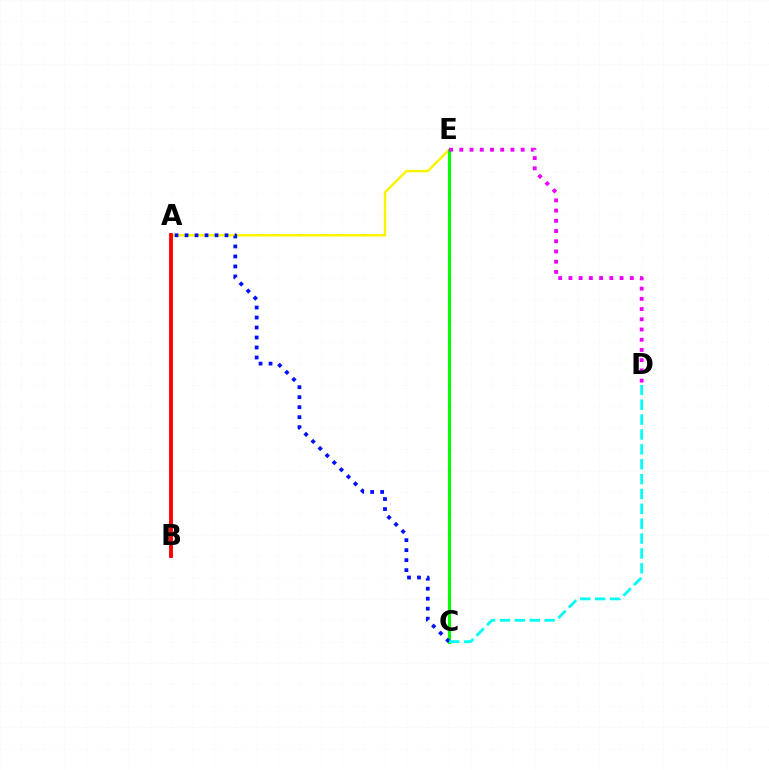{('A', 'E'): [{'color': '#fcf500', 'line_style': 'solid', 'thickness': 1.78}], ('A', 'B'): [{'color': '#ff0000', 'line_style': 'solid', 'thickness': 2.78}], ('C', 'E'): [{'color': '#08ff00', 'line_style': 'solid', 'thickness': 2.25}], ('D', 'E'): [{'color': '#ee00ff', 'line_style': 'dotted', 'thickness': 2.78}], ('A', 'C'): [{'color': '#0010ff', 'line_style': 'dotted', 'thickness': 2.71}], ('C', 'D'): [{'color': '#00fff6', 'line_style': 'dashed', 'thickness': 2.02}]}